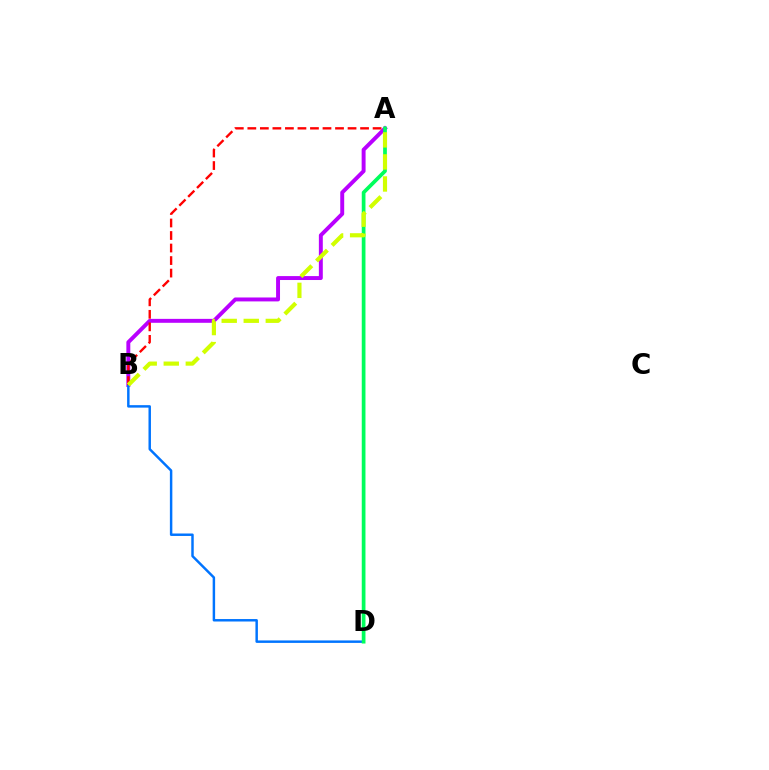{('A', 'B'): [{'color': '#b900ff', 'line_style': 'solid', 'thickness': 2.83}, {'color': '#ff0000', 'line_style': 'dashed', 'thickness': 1.7}, {'color': '#d1ff00', 'line_style': 'dashed', 'thickness': 3.0}], ('B', 'D'): [{'color': '#0074ff', 'line_style': 'solid', 'thickness': 1.77}], ('A', 'D'): [{'color': '#00ff5c', 'line_style': 'solid', 'thickness': 2.68}]}